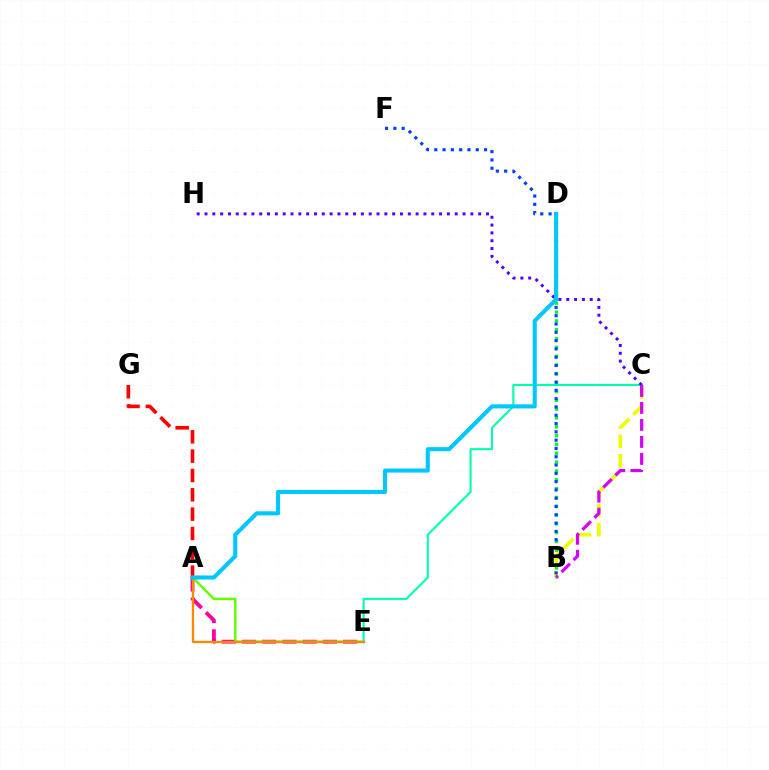{('B', 'D'): [{'color': '#00ff27', 'line_style': 'dotted', 'thickness': 2.4}], ('A', 'E'): [{'color': '#ff00a0', 'line_style': 'dashed', 'thickness': 2.75}, {'color': '#66ff00', 'line_style': 'solid', 'thickness': 1.8}, {'color': '#ff8800', 'line_style': 'solid', 'thickness': 1.67}], ('B', 'C'): [{'color': '#eeff00', 'line_style': 'dashed', 'thickness': 2.65}, {'color': '#d600ff', 'line_style': 'dashed', 'thickness': 2.31}], ('C', 'E'): [{'color': '#00ffaf', 'line_style': 'solid', 'thickness': 1.51}], ('B', 'F'): [{'color': '#003fff', 'line_style': 'dotted', 'thickness': 2.25}], ('C', 'H'): [{'color': '#4f00ff', 'line_style': 'dotted', 'thickness': 2.12}], ('A', 'G'): [{'color': '#ff0000', 'line_style': 'dashed', 'thickness': 2.63}], ('A', 'D'): [{'color': '#00c7ff', 'line_style': 'solid', 'thickness': 2.94}]}